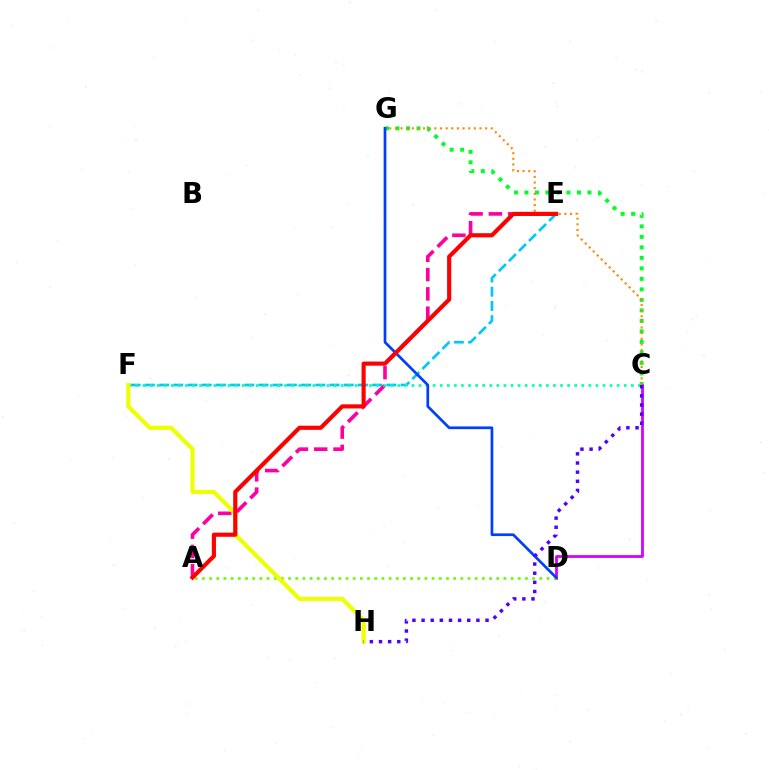{('C', 'G'): [{'color': '#00ff27', 'line_style': 'dotted', 'thickness': 2.85}, {'color': '#ff8800', 'line_style': 'dotted', 'thickness': 1.53}], ('E', 'F'): [{'color': '#00c7ff', 'line_style': 'dashed', 'thickness': 1.93}], ('A', 'E'): [{'color': '#ff00a0', 'line_style': 'dashed', 'thickness': 2.62}, {'color': '#ff0000', 'line_style': 'solid', 'thickness': 2.97}], ('C', 'D'): [{'color': '#d600ff', 'line_style': 'solid', 'thickness': 2.0}], ('C', 'F'): [{'color': '#00ffaf', 'line_style': 'dotted', 'thickness': 1.92}], ('A', 'D'): [{'color': '#66ff00', 'line_style': 'dotted', 'thickness': 1.95}], ('F', 'H'): [{'color': '#eeff00', 'line_style': 'solid', 'thickness': 2.98}], ('D', 'G'): [{'color': '#003fff', 'line_style': 'solid', 'thickness': 1.95}], ('C', 'H'): [{'color': '#4f00ff', 'line_style': 'dotted', 'thickness': 2.48}]}